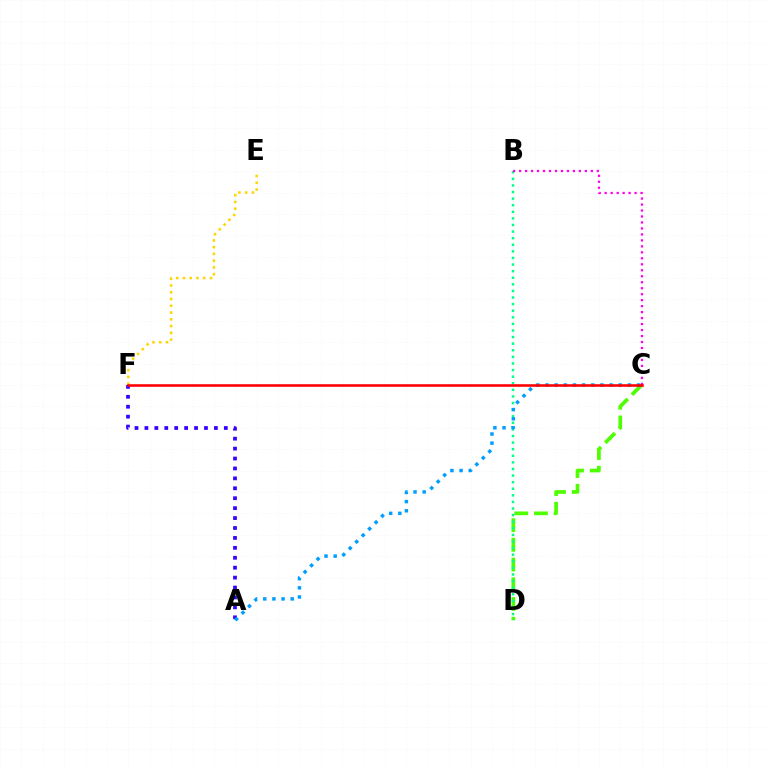{('C', 'D'): [{'color': '#4fff00', 'line_style': 'dashed', 'thickness': 2.68}], ('A', 'F'): [{'color': '#3700ff', 'line_style': 'dotted', 'thickness': 2.7}], ('B', 'D'): [{'color': '#00ff86', 'line_style': 'dotted', 'thickness': 1.79}], ('A', 'C'): [{'color': '#009eff', 'line_style': 'dotted', 'thickness': 2.49}], ('E', 'F'): [{'color': '#ffd500', 'line_style': 'dotted', 'thickness': 1.84}], ('B', 'C'): [{'color': '#ff00ed', 'line_style': 'dotted', 'thickness': 1.62}], ('C', 'F'): [{'color': '#ff0000', 'line_style': 'solid', 'thickness': 1.87}]}